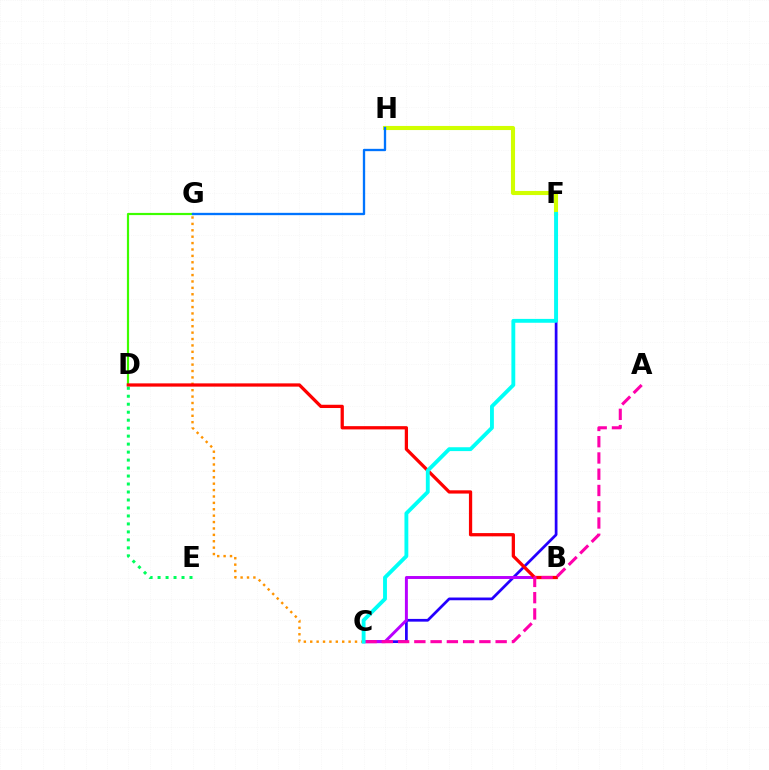{('D', 'G'): [{'color': '#3dff00', 'line_style': 'solid', 'thickness': 1.57}], ('C', 'F'): [{'color': '#2500ff', 'line_style': 'solid', 'thickness': 1.97}, {'color': '#00fff6', 'line_style': 'solid', 'thickness': 2.78}], ('C', 'G'): [{'color': '#ff9400', 'line_style': 'dotted', 'thickness': 1.74}], ('F', 'H'): [{'color': '#d1ff00', 'line_style': 'solid', 'thickness': 2.96}], ('B', 'C'): [{'color': '#b900ff', 'line_style': 'solid', 'thickness': 2.12}], ('B', 'D'): [{'color': '#ff0000', 'line_style': 'solid', 'thickness': 2.35}], ('D', 'E'): [{'color': '#00ff5c', 'line_style': 'dotted', 'thickness': 2.17}], ('A', 'C'): [{'color': '#ff00ac', 'line_style': 'dashed', 'thickness': 2.21}], ('G', 'H'): [{'color': '#0074ff', 'line_style': 'solid', 'thickness': 1.67}]}